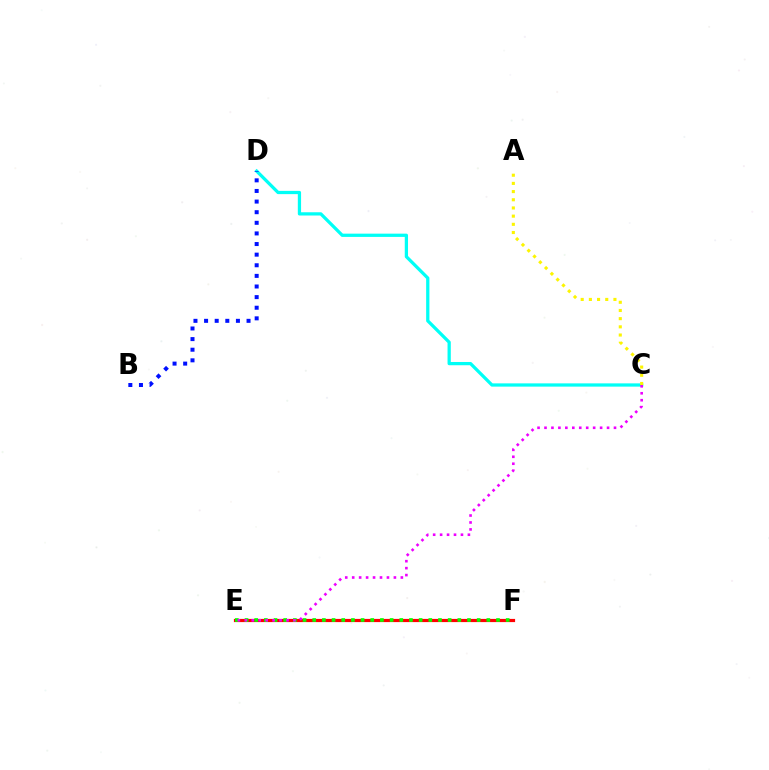{('C', 'D'): [{'color': '#00fff6', 'line_style': 'solid', 'thickness': 2.35}], ('B', 'D'): [{'color': '#0010ff', 'line_style': 'dotted', 'thickness': 2.88}], ('E', 'F'): [{'color': '#ff0000', 'line_style': 'solid', 'thickness': 2.29}, {'color': '#08ff00', 'line_style': 'dotted', 'thickness': 2.63}], ('A', 'C'): [{'color': '#fcf500', 'line_style': 'dotted', 'thickness': 2.22}], ('C', 'E'): [{'color': '#ee00ff', 'line_style': 'dotted', 'thickness': 1.89}]}